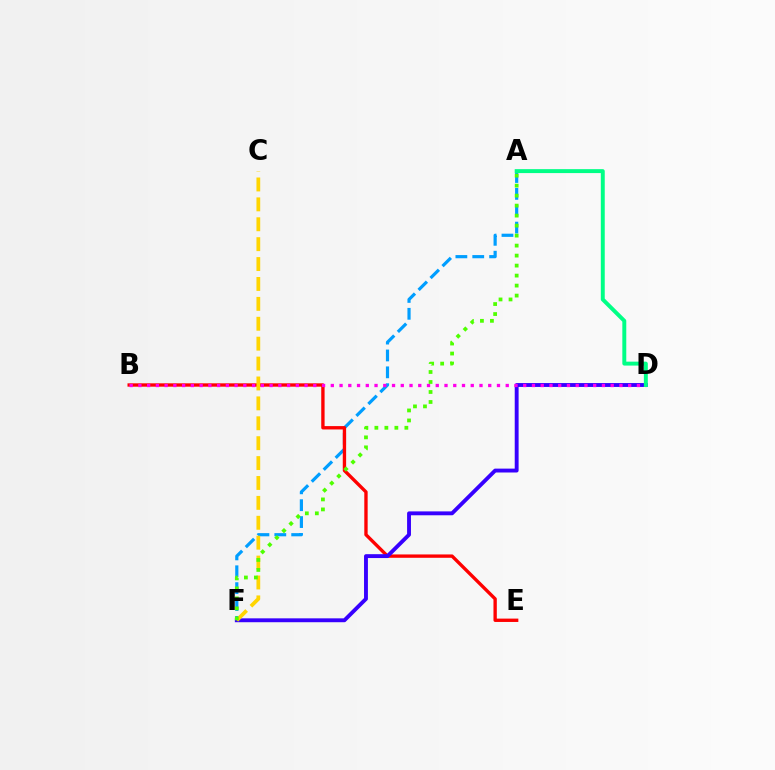{('A', 'F'): [{'color': '#009eff', 'line_style': 'dashed', 'thickness': 2.29}, {'color': '#4fff00', 'line_style': 'dotted', 'thickness': 2.72}], ('B', 'E'): [{'color': '#ff0000', 'line_style': 'solid', 'thickness': 2.41}], ('D', 'F'): [{'color': '#3700ff', 'line_style': 'solid', 'thickness': 2.79}], ('B', 'D'): [{'color': '#ff00ed', 'line_style': 'dotted', 'thickness': 2.38}], ('C', 'F'): [{'color': '#ffd500', 'line_style': 'dashed', 'thickness': 2.7}], ('A', 'D'): [{'color': '#00ff86', 'line_style': 'solid', 'thickness': 2.83}]}